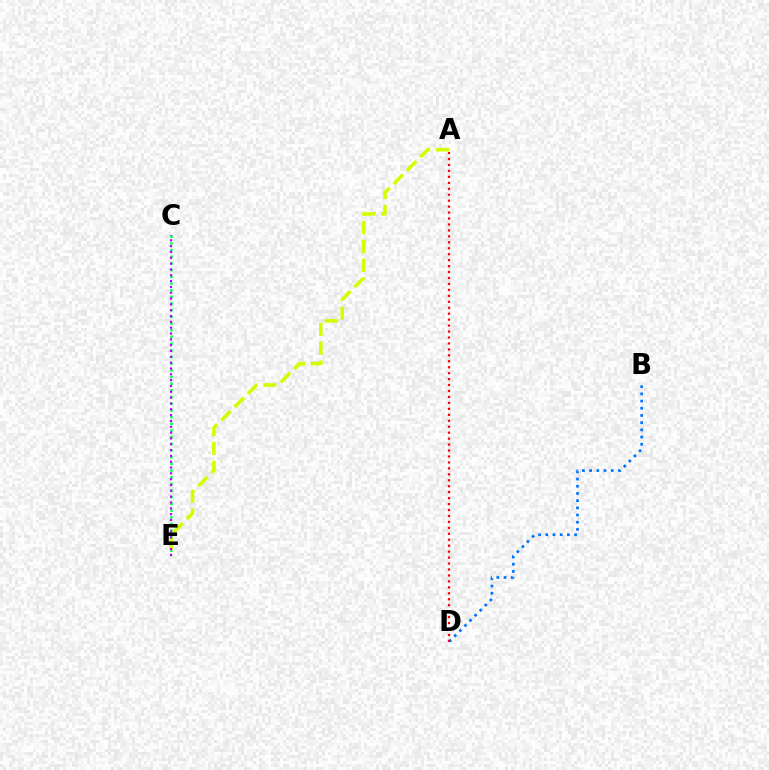{('B', 'D'): [{'color': '#0074ff', 'line_style': 'dotted', 'thickness': 1.96}], ('A', 'D'): [{'color': '#ff0000', 'line_style': 'dotted', 'thickness': 1.62}], ('C', 'E'): [{'color': '#00ff5c', 'line_style': 'dotted', 'thickness': 1.81}, {'color': '#b900ff', 'line_style': 'dotted', 'thickness': 1.58}], ('A', 'E'): [{'color': '#d1ff00', 'line_style': 'dashed', 'thickness': 2.56}]}